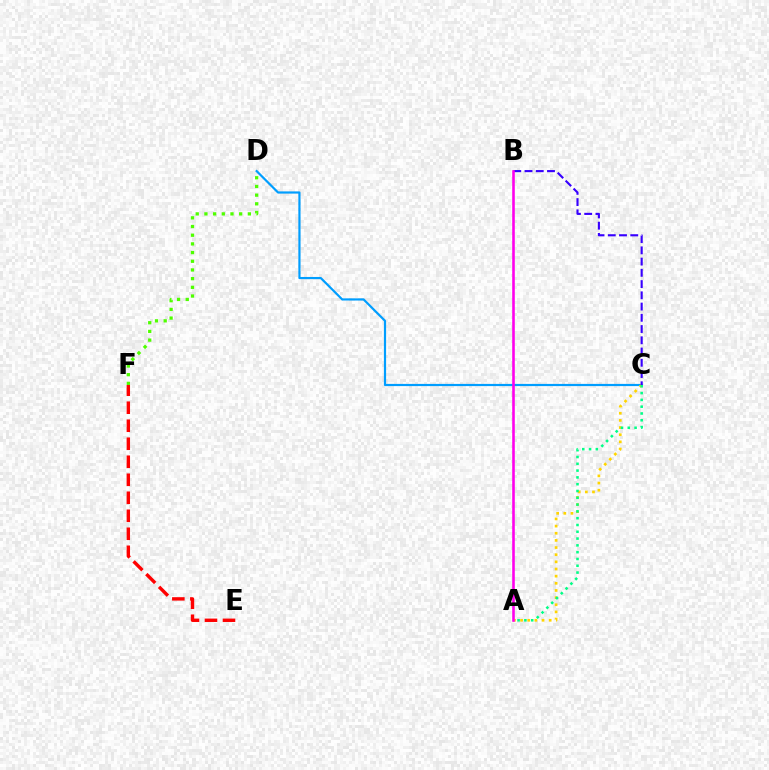{('C', 'D'): [{'color': '#009eff', 'line_style': 'solid', 'thickness': 1.58}], ('A', 'C'): [{'color': '#ffd500', 'line_style': 'dotted', 'thickness': 1.94}, {'color': '#00ff86', 'line_style': 'dotted', 'thickness': 1.85}], ('B', 'C'): [{'color': '#3700ff', 'line_style': 'dashed', 'thickness': 1.53}], ('A', 'B'): [{'color': '#ff00ed', 'line_style': 'solid', 'thickness': 1.87}], ('D', 'F'): [{'color': '#4fff00', 'line_style': 'dotted', 'thickness': 2.36}], ('E', 'F'): [{'color': '#ff0000', 'line_style': 'dashed', 'thickness': 2.45}]}